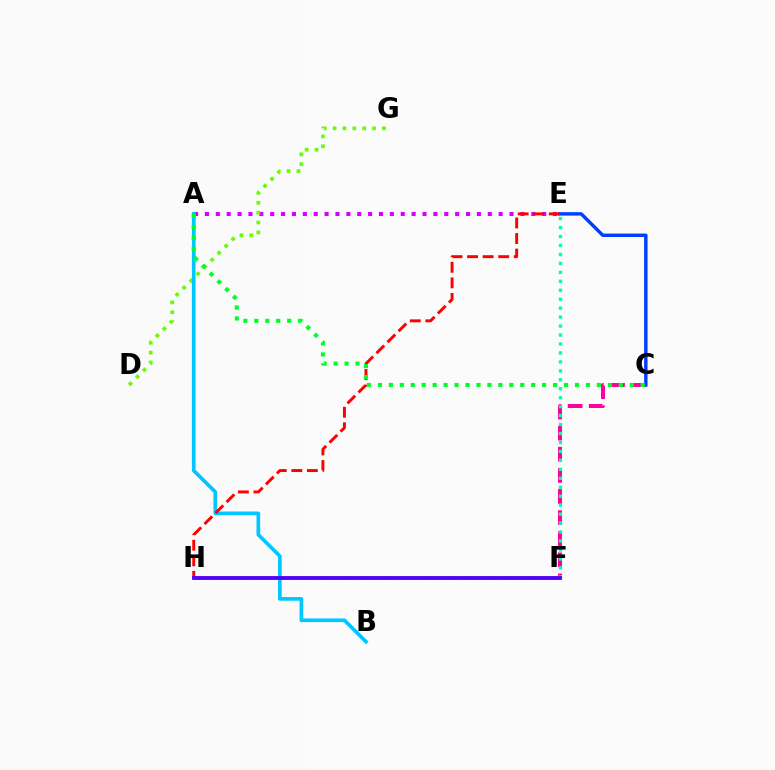{('F', 'H'): [{'color': '#eeff00', 'line_style': 'dashed', 'thickness': 2.81}, {'color': '#ff8800', 'line_style': 'solid', 'thickness': 1.7}, {'color': '#4f00ff', 'line_style': 'solid', 'thickness': 2.76}], ('A', 'E'): [{'color': '#d600ff', 'line_style': 'dotted', 'thickness': 2.96}], ('D', 'G'): [{'color': '#66ff00', 'line_style': 'dotted', 'thickness': 2.68}], ('C', 'F'): [{'color': '#ff00a0', 'line_style': 'dashed', 'thickness': 2.87}], ('C', 'E'): [{'color': '#003fff', 'line_style': 'solid', 'thickness': 2.47}], ('E', 'F'): [{'color': '#00ffaf', 'line_style': 'dotted', 'thickness': 2.43}], ('A', 'B'): [{'color': '#00c7ff', 'line_style': 'solid', 'thickness': 2.65}], ('E', 'H'): [{'color': '#ff0000', 'line_style': 'dashed', 'thickness': 2.11}], ('A', 'C'): [{'color': '#00ff27', 'line_style': 'dotted', 'thickness': 2.97}]}